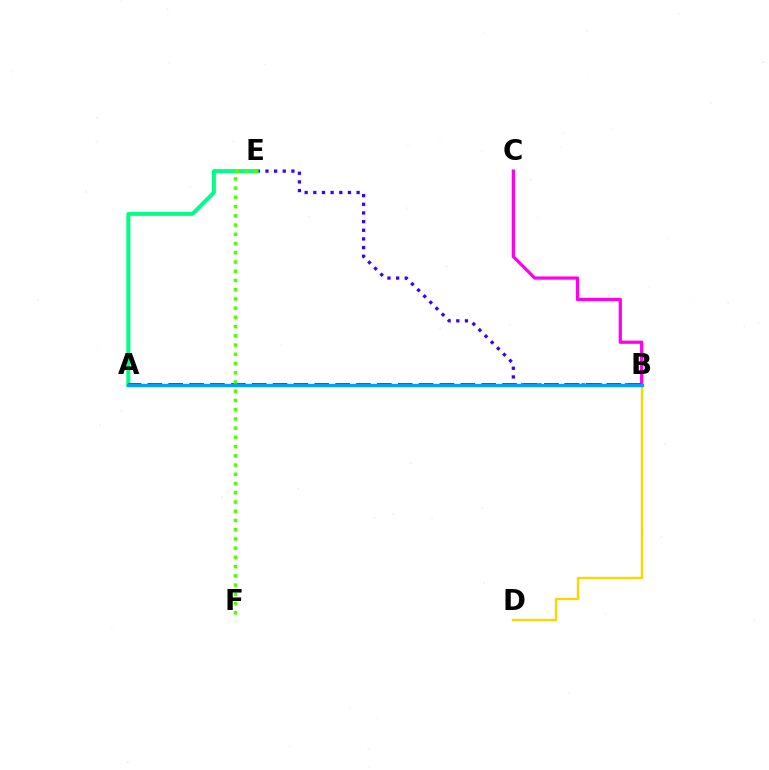{('B', 'C'): [{'color': '#ff00ed', 'line_style': 'solid', 'thickness': 2.33}], ('B', 'E'): [{'color': '#3700ff', 'line_style': 'dotted', 'thickness': 2.35}], ('A', 'E'): [{'color': '#00ff86', 'line_style': 'solid', 'thickness': 2.87}], ('A', 'B'): [{'color': '#ff0000', 'line_style': 'dashed', 'thickness': 2.83}, {'color': '#009eff', 'line_style': 'solid', 'thickness': 2.39}], ('B', 'D'): [{'color': '#ffd500', 'line_style': 'solid', 'thickness': 1.7}], ('E', 'F'): [{'color': '#4fff00', 'line_style': 'dotted', 'thickness': 2.51}]}